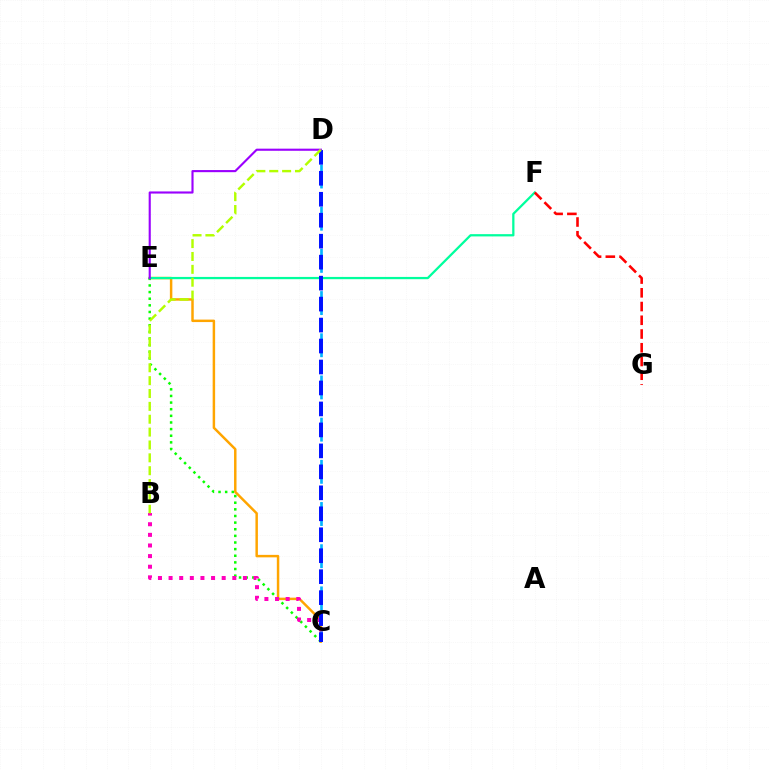{('C', 'E'): [{'color': '#ffa500', 'line_style': 'solid', 'thickness': 1.78}, {'color': '#08ff00', 'line_style': 'dotted', 'thickness': 1.8}], ('C', 'D'): [{'color': '#00b5ff', 'line_style': 'dashed', 'thickness': 1.91}, {'color': '#0010ff', 'line_style': 'dashed', 'thickness': 2.85}], ('E', 'F'): [{'color': '#00ff9d', 'line_style': 'solid', 'thickness': 1.63}], ('B', 'C'): [{'color': '#ff00bd', 'line_style': 'dotted', 'thickness': 2.89}], ('D', 'E'): [{'color': '#9b00ff', 'line_style': 'solid', 'thickness': 1.53}], ('F', 'G'): [{'color': '#ff0000', 'line_style': 'dashed', 'thickness': 1.87}], ('B', 'D'): [{'color': '#b3ff00', 'line_style': 'dashed', 'thickness': 1.75}]}